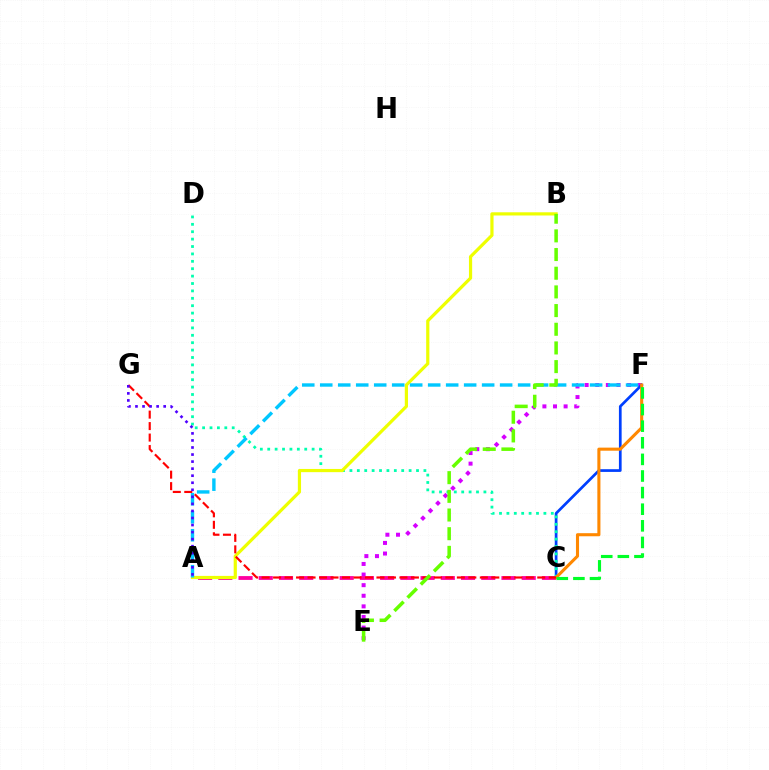{('E', 'F'): [{'color': '#d600ff', 'line_style': 'dotted', 'thickness': 2.88}], ('A', 'C'): [{'color': '#ff00a0', 'line_style': 'dashed', 'thickness': 2.75}], ('C', 'F'): [{'color': '#003fff', 'line_style': 'solid', 'thickness': 1.95}, {'color': '#ff8800', 'line_style': 'solid', 'thickness': 2.22}, {'color': '#00ff27', 'line_style': 'dashed', 'thickness': 2.26}], ('C', 'D'): [{'color': '#00ffaf', 'line_style': 'dotted', 'thickness': 2.01}], ('A', 'B'): [{'color': '#eeff00', 'line_style': 'solid', 'thickness': 2.31}], ('A', 'F'): [{'color': '#00c7ff', 'line_style': 'dashed', 'thickness': 2.44}], ('C', 'G'): [{'color': '#ff0000', 'line_style': 'dashed', 'thickness': 1.56}], ('A', 'G'): [{'color': '#4f00ff', 'line_style': 'dotted', 'thickness': 1.92}], ('B', 'E'): [{'color': '#66ff00', 'line_style': 'dashed', 'thickness': 2.54}]}